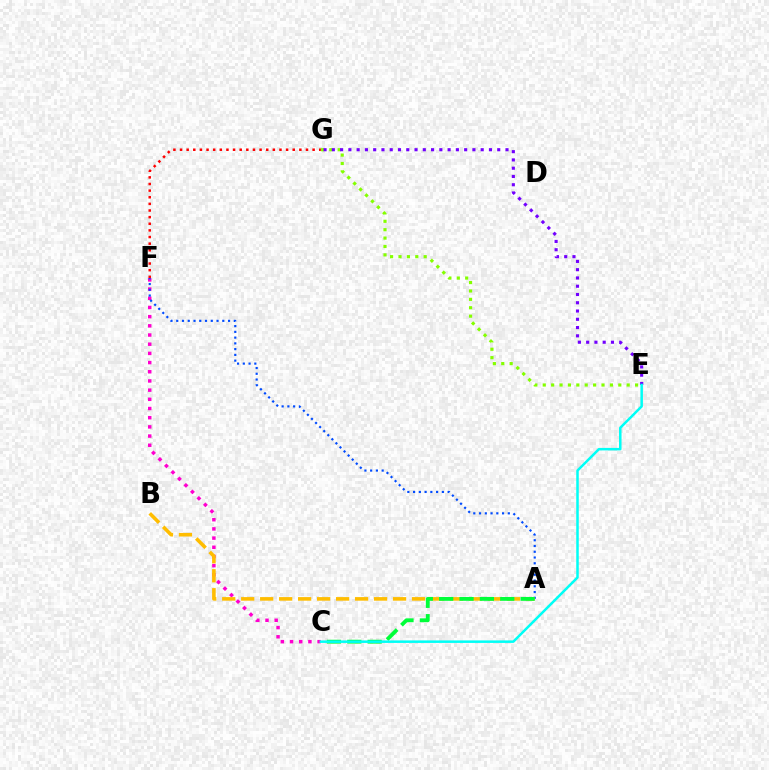{('C', 'F'): [{'color': '#ff00cf', 'line_style': 'dotted', 'thickness': 2.5}], ('E', 'G'): [{'color': '#84ff00', 'line_style': 'dotted', 'thickness': 2.28}, {'color': '#7200ff', 'line_style': 'dotted', 'thickness': 2.25}], ('A', 'F'): [{'color': '#004bff', 'line_style': 'dotted', 'thickness': 1.56}], ('A', 'B'): [{'color': '#ffbd00', 'line_style': 'dashed', 'thickness': 2.58}], ('A', 'C'): [{'color': '#00ff39', 'line_style': 'dashed', 'thickness': 2.77}], ('F', 'G'): [{'color': '#ff0000', 'line_style': 'dotted', 'thickness': 1.8}], ('C', 'E'): [{'color': '#00fff6', 'line_style': 'solid', 'thickness': 1.81}]}